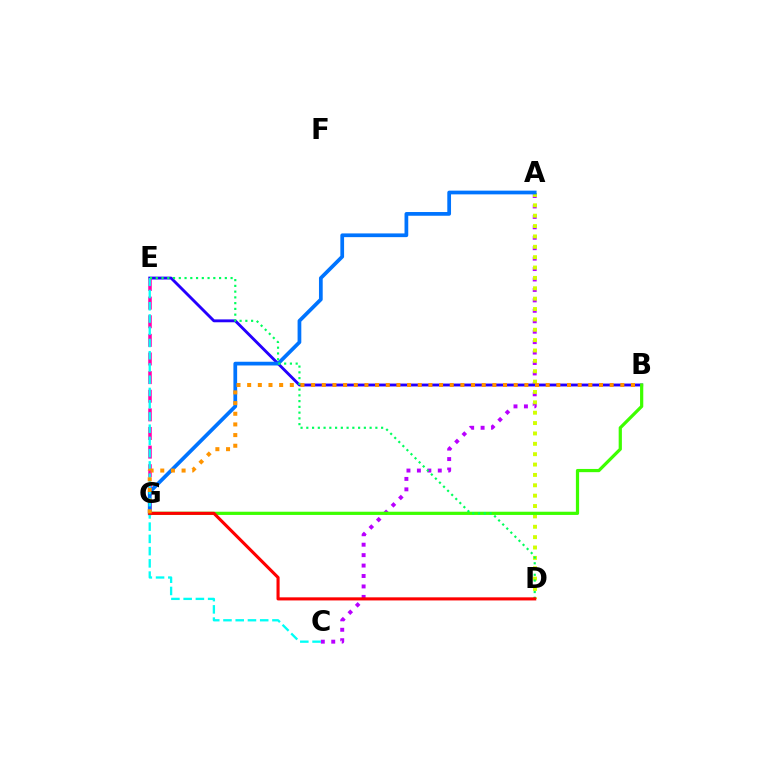{('A', 'C'): [{'color': '#b900ff', 'line_style': 'dotted', 'thickness': 2.84}], ('B', 'E'): [{'color': '#2500ff', 'line_style': 'solid', 'thickness': 2.07}], ('A', 'D'): [{'color': '#d1ff00', 'line_style': 'dotted', 'thickness': 2.82}], ('E', 'G'): [{'color': '#ff00ac', 'line_style': 'dashed', 'thickness': 2.53}], ('B', 'G'): [{'color': '#3dff00', 'line_style': 'solid', 'thickness': 2.32}, {'color': '#ff9400', 'line_style': 'dotted', 'thickness': 2.9}], ('A', 'G'): [{'color': '#0074ff', 'line_style': 'solid', 'thickness': 2.68}], ('C', 'E'): [{'color': '#00fff6', 'line_style': 'dashed', 'thickness': 1.66}], ('D', 'E'): [{'color': '#00ff5c', 'line_style': 'dotted', 'thickness': 1.56}], ('D', 'G'): [{'color': '#ff0000', 'line_style': 'solid', 'thickness': 2.23}]}